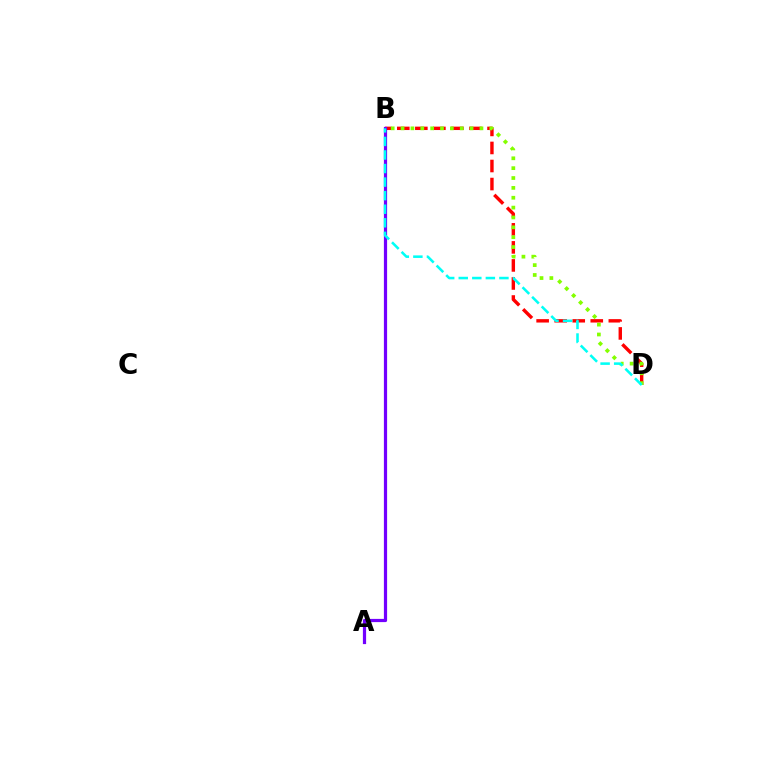{('B', 'D'): [{'color': '#ff0000', 'line_style': 'dashed', 'thickness': 2.45}, {'color': '#84ff00', 'line_style': 'dotted', 'thickness': 2.68}, {'color': '#00fff6', 'line_style': 'dashed', 'thickness': 1.84}], ('A', 'B'): [{'color': '#7200ff', 'line_style': 'solid', 'thickness': 2.31}]}